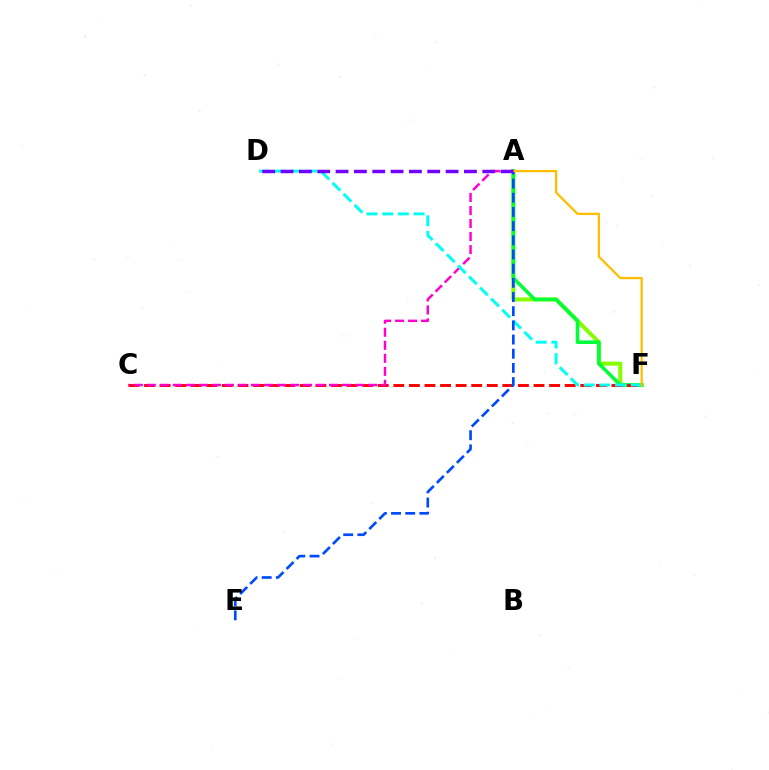{('A', 'F'): [{'color': '#84ff00', 'line_style': 'solid', 'thickness': 2.91}, {'color': '#00ff39', 'line_style': 'solid', 'thickness': 2.55}, {'color': '#ffbd00', 'line_style': 'solid', 'thickness': 1.63}], ('C', 'F'): [{'color': '#ff0000', 'line_style': 'dashed', 'thickness': 2.12}], ('A', 'C'): [{'color': '#ff00cf', 'line_style': 'dashed', 'thickness': 1.77}], ('D', 'F'): [{'color': '#00fff6', 'line_style': 'dashed', 'thickness': 2.13}], ('A', 'E'): [{'color': '#004bff', 'line_style': 'dashed', 'thickness': 1.93}], ('A', 'D'): [{'color': '#7200ff', 'line_style': 'dashed', 'thickness': 2.49}]}